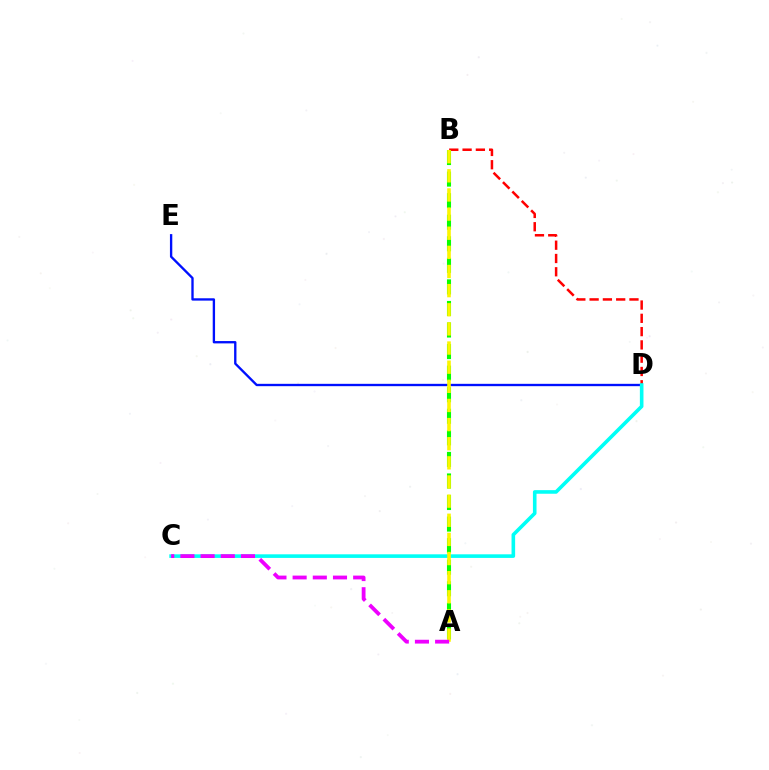{('D', 'E'): [{'color': '#0010ff', 'line_style': 'solid', 'thickness': 1.69}], ('B', 'D'): [{'color': '#ff0000', 'line_style': 'dashed', 'thickness': 1.8}], ('A', 'B'): [{'color': '#08ff00', 'line_style': 'dashed', 'thickness': 2.93}, {'color': '#fcf500', 'line_style': 'dashed', 'thickness': 2.6}], ('C', 'D'): [{'color': '#00fff6', 'line_style': 'solid', 'thickness': 2.59}], ('A', 'C'): [{'color': '#ee00ff', 'line_style': 'dashed', 'thickness': 2.74}]}